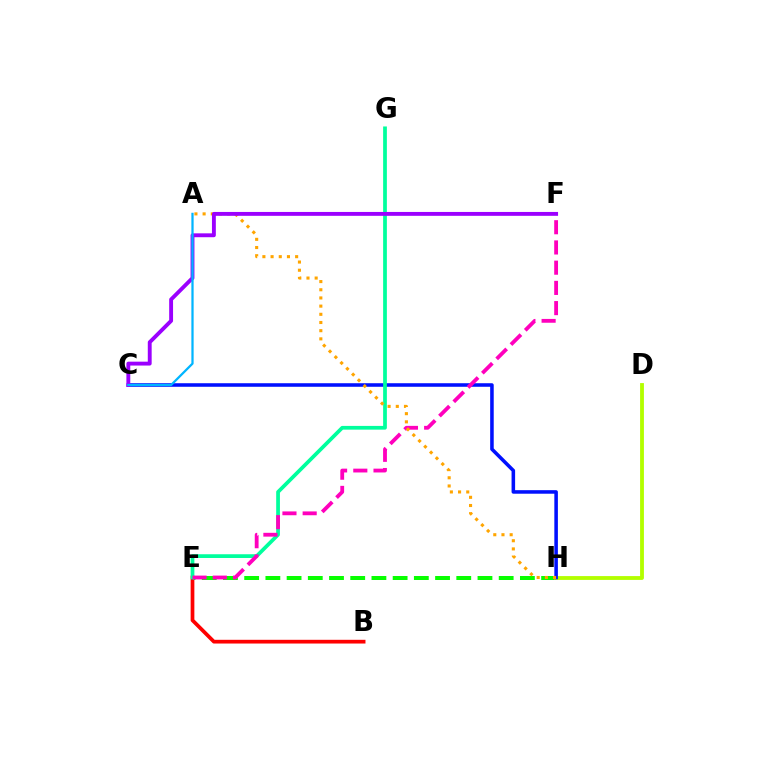{('B', 'E'): [{'color': '#ff0000', 'line_style': 'solid', 'thickness': 2.68}], ('E', 'H'): [{'color': '#08ff00', 'line_style': 'dashed', 'thickness': 2.88}], ('D', 'H'): [{'color': '#b3ff00', 'line_style': 'solid', 'thickness': 2.76}], ('C', 'H'): [{'color': '#0010ff', 'line_style': 'solid', 'thickness': 2.56}], ('E', 'G'): [{'color': '#00ff9d', 'line_style': 'solid', 'thickness': 2.69}], ('E', 'F'): [{'color': '#ff00bd', 'line_style': 'dashed', 'thickness': 2.75}], ('A', 'H'): [{'color': '#ffa500', 'line_style': 'dotted', 'thickness': 2.22}], ('C', 'F'): [{'color': '#9b00ff', 'line_style': 'solid', 'thickness': 2.79}], ('A', 'C'): [{'color': '#00b5ff', 'line_style': 'solid', 'thickness': 1.62}]}